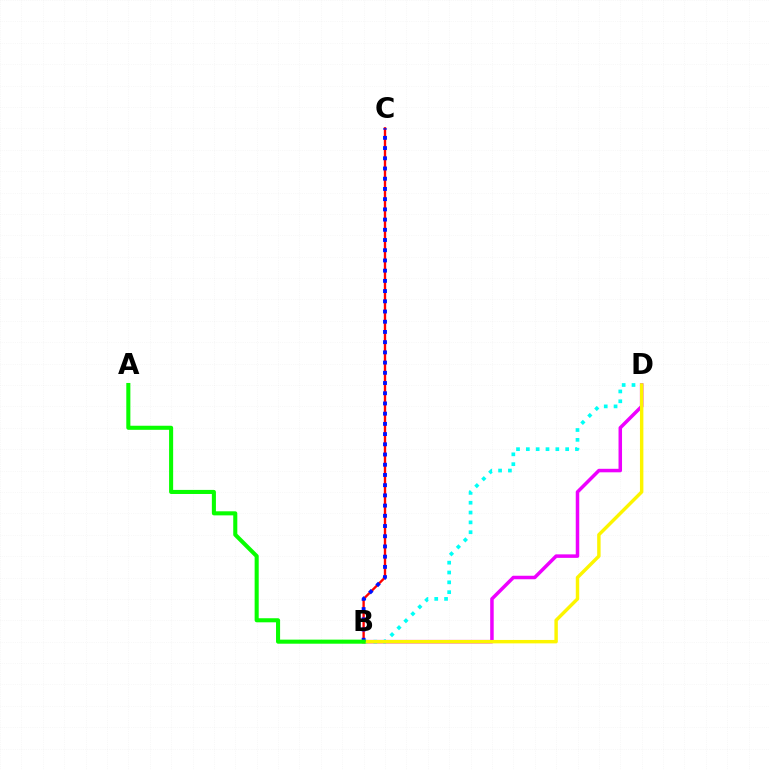{('B', 'D'): [{'color': '#ee00ff', 'line_style': 'solid', 'thickness': 2.52}, {'color': '#00fff6', 'line_style': 'dotted', 'thickness': 2.67}, {'color': '#fcf500', 'line_style': 'solid', 'thickness': 2.47}], ('B', 'C'): [{'color': '#ff0000', 'line_style': 'solid', 'thickness': 1.69}, {'color': '#0010ff', 'line_style': 'dotted', 'thickness': 2.78}], ('A', 'B'): [{'color': '#08ff00', 'line_style': 'solid', 'thickness': 2.93}]}